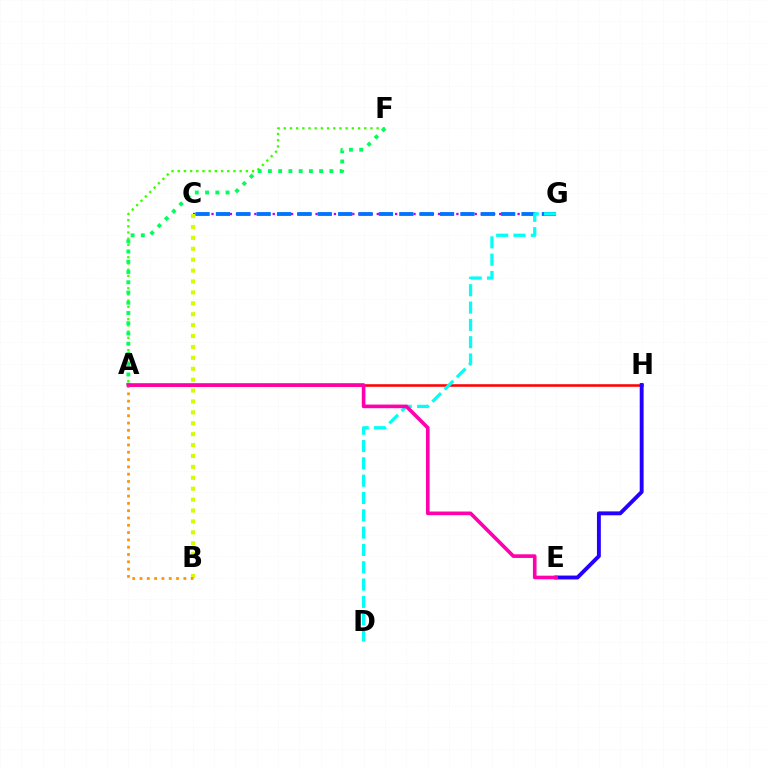{('C', 'G'): [{'color': '#b900ff', 'line_style': 'dotted', 'thickness': 1.66}, {'color': '#0074ff', 'line_style': 'dashed', 'thickness': 2.77}], ('A', 'F'): [{'color': '#3dff00', 'line_style': 'dotted', 'thickness': 1.68}, {'color': '#00ff5c', 'line_style': 'dotted', 'thickness': 2.78}], ('B', 'C'): [{'color': '#d1ff00', 'line_style': 'dotted', 'thickness': 2.96}], ('A', 'H'): [{'color': '#ff0000', 'line_style': 'solid', 'thickness': 1.84}], ('E', 'H'): [{'color': '#2500ff', 'line_style': 'solid', 'thickness': 2.8}], ('A', 'B'): [{'color': '#ff9400', 'line_style': 'dotted', 'thickness': 1.98}], ('D', 'G'): [{'color': '#00fff6', 'line_style': 'dashed', 'thickness': 2.35}], ('A', 'E'): [{'color': '#ff00ac', 'line_style': 'solid', 'thickness': 2.62}]}